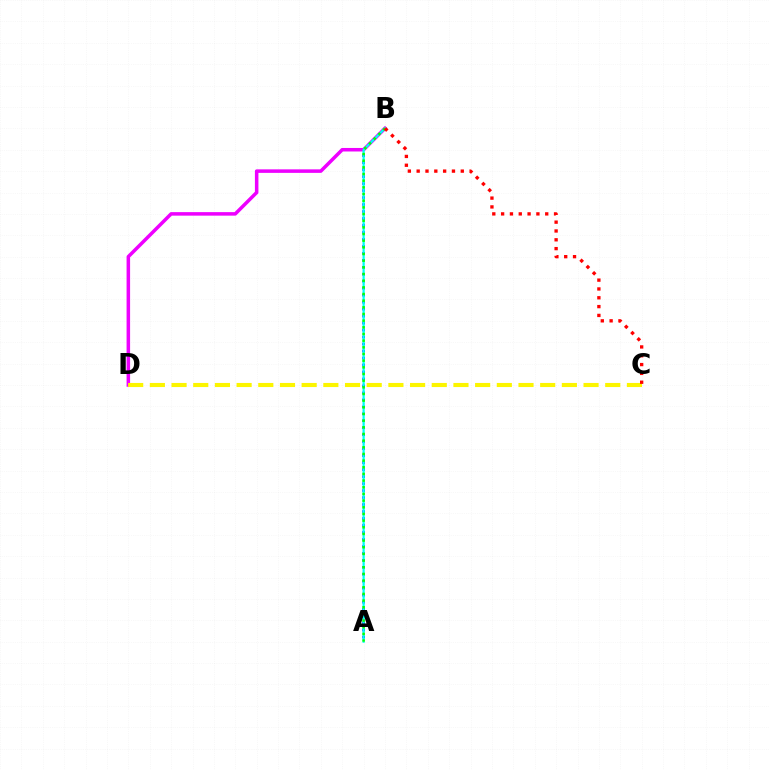{('A', 'B'): [{'color': '#0010ff', 'line_style': 'dotted', 'thickness': 1.9}, {'color': '#00fff6', 'line_style': 'solid', 'thickness': 1.61}, {'color': '#08ff00', 'line_style': 'dotted', 'thickness': 1.81}], ('B', 'D'): [{'color': '#ee00ff', 'line_style': 'solid', 'thickness': 2.54}], ('C', 'D'): [{'color': '#fcf500', 'line_style': 'dashed', 'thickness': 2.95}], ('B', 'C'): [{'color': '#ff0000', 'line_style': 'dotted', 'thickness': 2.4}]}